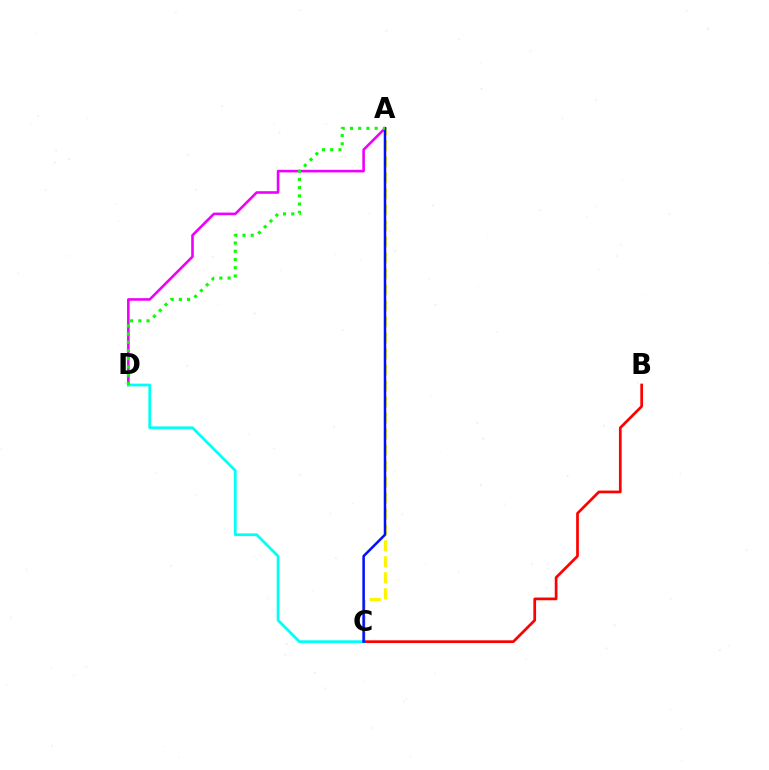{('A', 'D'): [{'color': '#ee00ff', 'line_style': 'solid', 'thickness': 1.87}, {'color': '#08ff00', 'line_style': 'dotted', 'thickness': 2.24}], ('A', 'C'): [{'color': '#fcf500', 'line_style': 'dashed', 'thickness': 2.17}, {'color': '#0010ff', 'line_style': 'solid', 'thickness': 1.81}], ('B', 'C'): [{'color': '#ff0000', 'line_style': 'solid', 'thickness': 1.95}], ('C', 'D'): [{'color': '#00fff6', 'line_style': 'solid', 'thickness': 1.98}]}